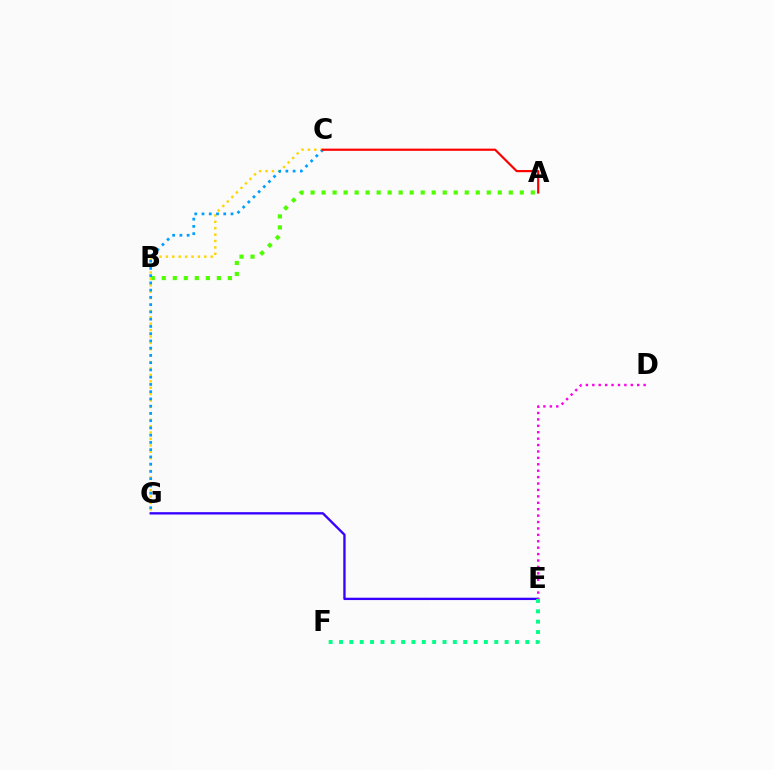{('A', 'B'): [{'color': '#4fff00', 'line_style': 'dotted', 'thickness': 2.99}], ('C', 'G'): [{'color': '#ffd500', 'line_style': 'dotted', 'thickness': 1.74}, {'color': '#009eff', 'line_style': 'dotted', 'thickness': 1.97}], ('E', 'G'): [{'color': '#3700ff', 'line_style': 'solid', 'thickness': 1.69}], ('D', 'E'): [{'color': '#ff00ed', 'line_style': 'dotted', 'thickness': 1.74}], ('E', 'F'): [{'color': '#00ff86', 'line_style': 'dotted', 'thickness': 2.81}], ('A', 'C'): [{'color': '#ff0000', 'line_style': 'solid', 'thickness': 1.57}]}